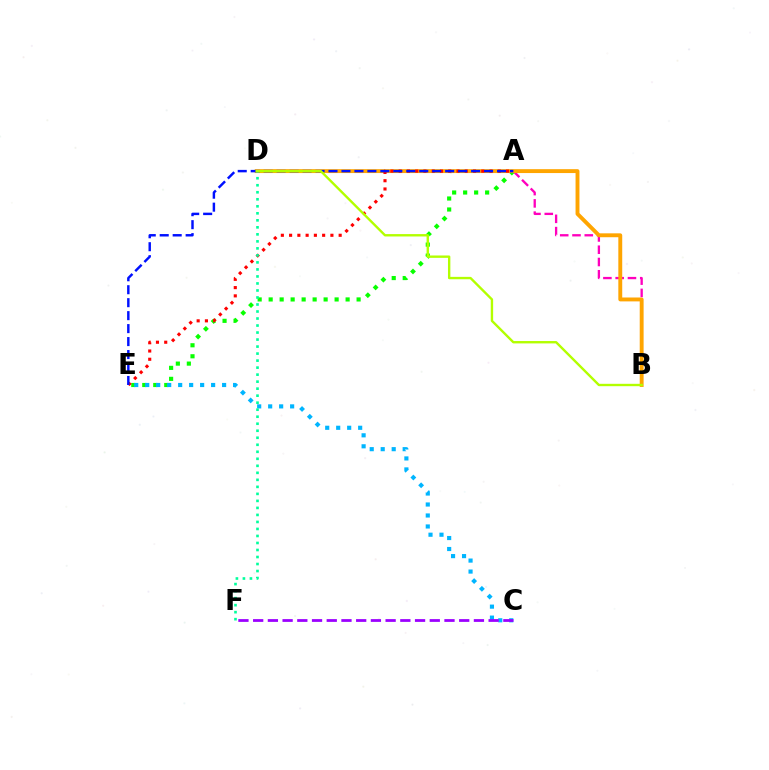{('A', 'B'): [{'color': '#ff00bd', 'line_style': 'dashed', 'thickness': 1.67}], ('A', 'E'): [{'color': '#08ff00', 'line_style': 'dotted', 'thickness': 2.99}, {'color': '#ff0000', 'line_style': 'dotted', 'thickness': 2.24}, {'color': '#0010ff', 'line_style': 'dashed', 'thickness': 1.76}], ('B', 'D'): [{'color': '#ffa500', 'line_style': 'solid', 'thickness': 2.8}, {'color': '#b3ff00', 'line_style': 'solid', 'thickness': 1.71}], ('C', 'E'): [{'color': '#00b5ff', 'line_style': 'dotted', 'thickness': 2.98}], ('C', 'F'): [{'color': '#9b00ff', 'line_style': 'dashed', 'thickness': 2.0}], ('D', 'F'): [{'color': '#00ff9d', 'line_style': 'dotted', 'thickness': 1.91}]}